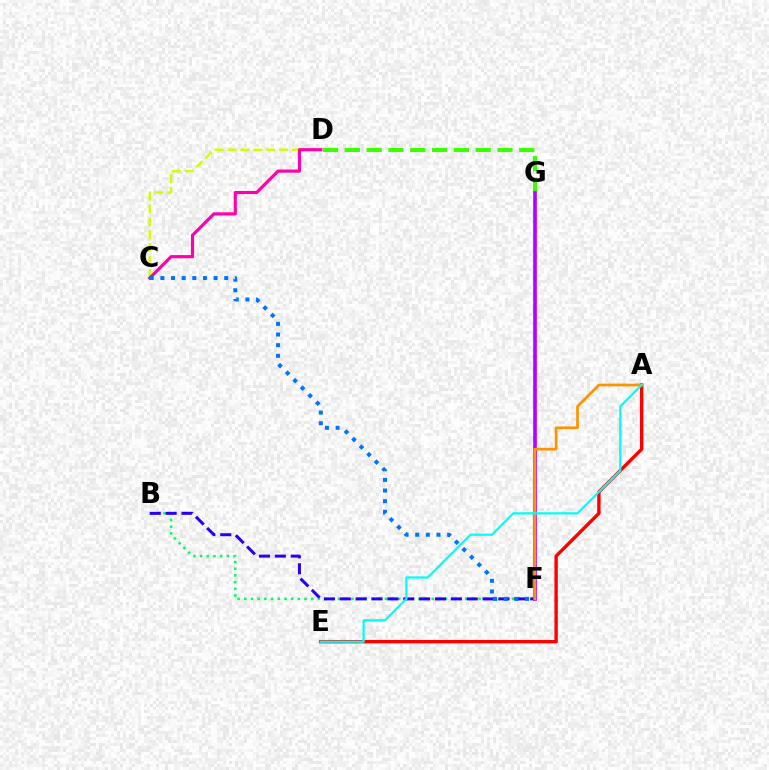{('B', 'F'): [{'color': '#00ff5c', 'line_style': 'dotted', 'thickness': 1.82}, {'color': '#2500ff', 'line_style': 'dashed', 'thickness': 2.16}], ('D', 'G'): [{'color': '#3dff00', 'line_style': 'dashed', 'thickness': 2.96}], ('F', 'G'): [{'color': '#b900ff', 'line_style': 'solid', 'thickness': 2.63}], ('A', 'E'): [{'color': '#ff0000', 'line_style': 'solid', 'thickness': 2.43}, {'color': '#00fff6', 'line_style': 'solid', 'thickness': 1.6}], ('C', 'D'): [{'color': '#d1ff00', 'line_style': 'dashed', 'thickness': 1.75}, {'color': '#ff00ac', 'line_style': 'solid', 'thickness': 2.27}], ('A', 'F'): [{'color': '#ff9400', 'line_style': 'solid', 'thickness': 1.95}], ('C', 'F'): [{'color': '#0074ff', 'line_style': 'dotted', 'thickness': 2.89}]}